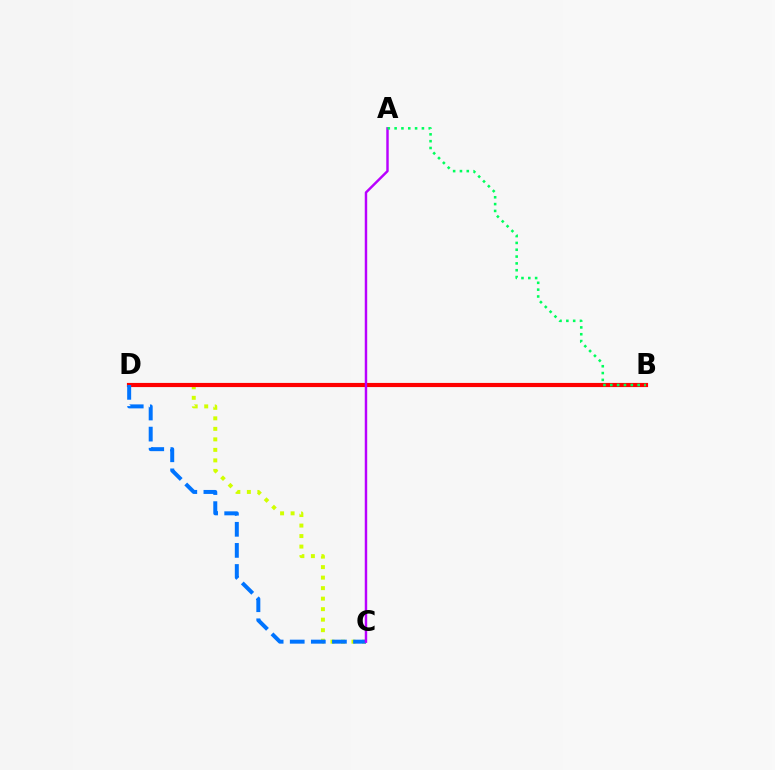{('C', 'D'): [{'color': '#d1ff00', 'line_style': 'dotted', 'thickness': 2.86}, {'color': '#0074ff', 'line_style': 'dashed', 'thickness': 2.87}], ('B', 'D'): [{'color': '#ff0000', 'line_style': 'solid', 'thickness': 2.99}], ('A', 'C'): [{'color': '#b900ff', 'line_style': 'solid', 'thickness': 1.76}], ('A', 'B'): [{'color': '#00ff5c', 'line_style': 'dotted', 'thickness': 1.85}]}